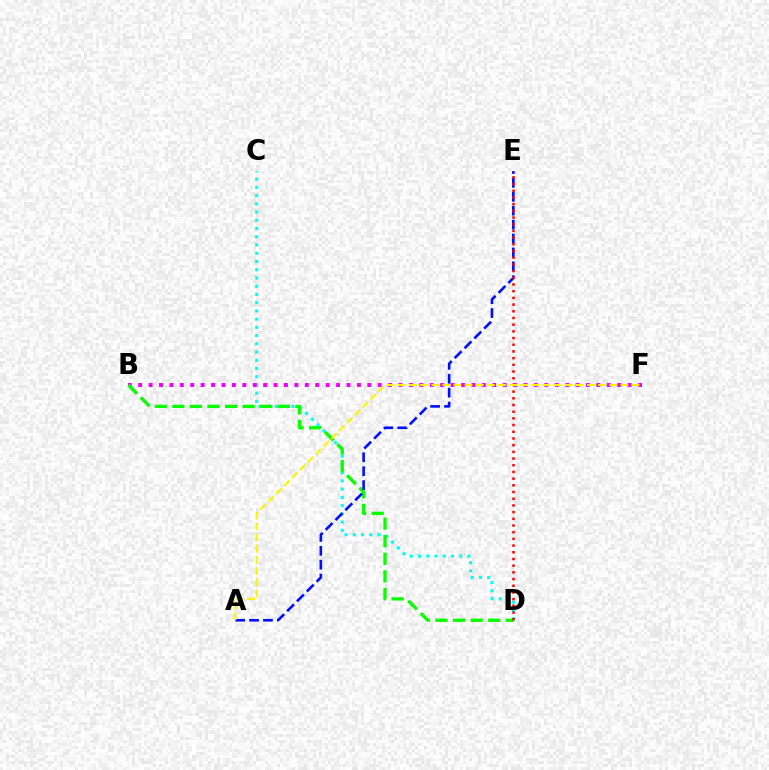{('C', 'D'): [{'color': '#00fff6', 'line_style': 'dotted', 'thickness': 2.24}], ('B', 'F'): [{'color': '#ee00ff', 'line_style': 'dotted', 'thickness': 2.83}], ('B', 'D'): [{'color': '#08ff00', 'line_style': 'dashed', 'thickness': 2.39}], ('A', 'E'): [{'color': '#0010ff', 'line_style': 'dashed', 'thickness': 1.89}], ('D', 'E'): [{'color': '#ff0000', 'line_style': 'dotted', 'thickness': 1.82}], ('A', 'F'): [{'color': '#fcf500', 'line_style': 'dashed', 'thickness': 1.51}]}